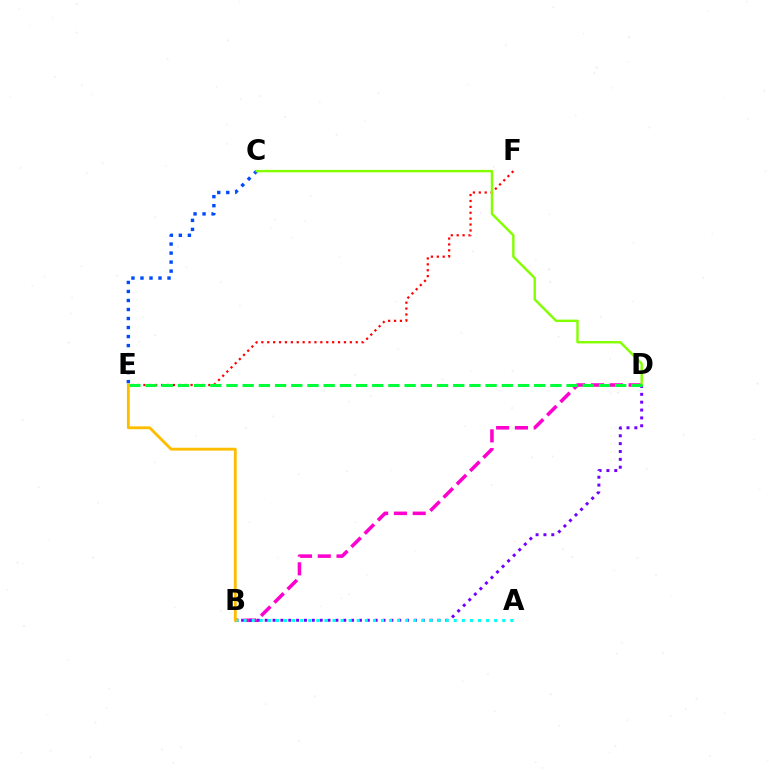{('B', 'D'): [{'color': '#ff00cf', 'line_style': 'dashed', 'thickness': 2.55}, {'color': '#7200ff', 'line_style': 'dotted', 'thickness': 2.13}], ('C', 'E'): [{'color': '#004bff', 'line_style': 'dotted', 'thickness': 2.45}], ('E', 'F'): [{'color': '#ff0000', 'line_style': 'dotted', 'thickness': 1.6}], ('A', 'B'): [{'color': '#00fff6', 'line_style': 'dotted', 'thickness': 2.2}], ('C', 'D'): [{'color': '#84ff00', 'line_style': 'solid', 'thickness': 1.74}], ('D', 'E'): [{'color': '#00ff39', 'line_style': 'dashed', 'thickness': 2.2}], ('B', 'E'): [{'color': '#ffbd00', 'line_style': 'solid', 'thickness': 2.06}]}